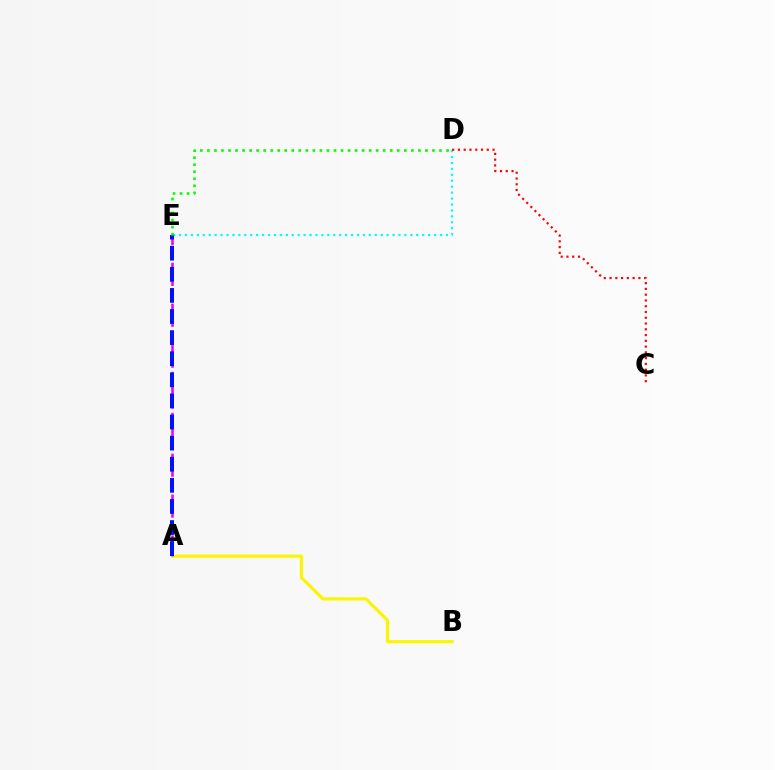{('A', 'B'): [{'color': '#fcf500', 'line_style': 'solid', 'thickness': 2.26}], ('A', 'E'): [{'color': '#ee00ff', 'line_style': 'dashed', 'thickness': 1.85}, {'color': '#0010ff', 'line_style': 'dashed', 'thickness': 2.87}], ('D', 'E'): [{'color': '#00fff6', 'line_style': 'dotted', 'thickness': 1.61}, {'color': '#08ff00', 'line_style': 'dotted', 'thickness': 1.91}], ('C', 'D'): [{'color': '#ff0000', 'line_style': 'dotted', 'thickness': 1.57}]}